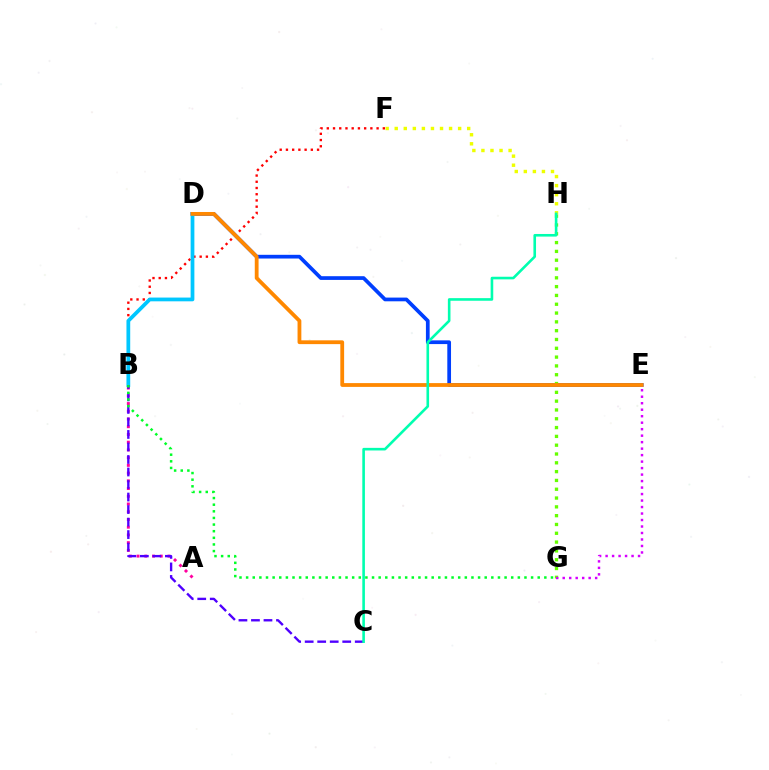{('D', 'E'): [{'color': '#003fff', 'line_style': 'solid', 'thickness': 2.68}, {'color': '#ff8800', 'line_style': 'solid', 'thickness': 2.73}], ('B', 'F'): [{'color': '#ff0000', 'line_style': 'dotted', 'thickness': 1.69}], ('F', 'H'): [{'color': '#eeff00', 'line_style': 'dotted', 'thickness': 2.46}], ('A', 'B'): [{'color': '#ff00a0', 'line_style': 'dotted', 'thickness': 2.1}], ('B', 'D'): [{'color': '#00c7ff', 'line_style': 'solid', 'thickness': 2.7}], ('G', 'H'): [{'color': '#66ff00', 'line_style': 'dotted', 'thickness': 2.39}], ('B', 'C'): [{'color': '#4f00ff', 'line_style': 'dashed', 'thickness': 1.7}], ('E', 'G'): [{'color': '#d600ff', 'line_style': 'dotted', 'thickness': 1.76}], ('B', 'G'): [{'color': '#00ff27', 'line_style': 'dotted', 'thickness': 1.8}], ('C', 'H'): [{'color': '#00ffaf', 'line_style': 'solid', 'thickness': 1.88}]}